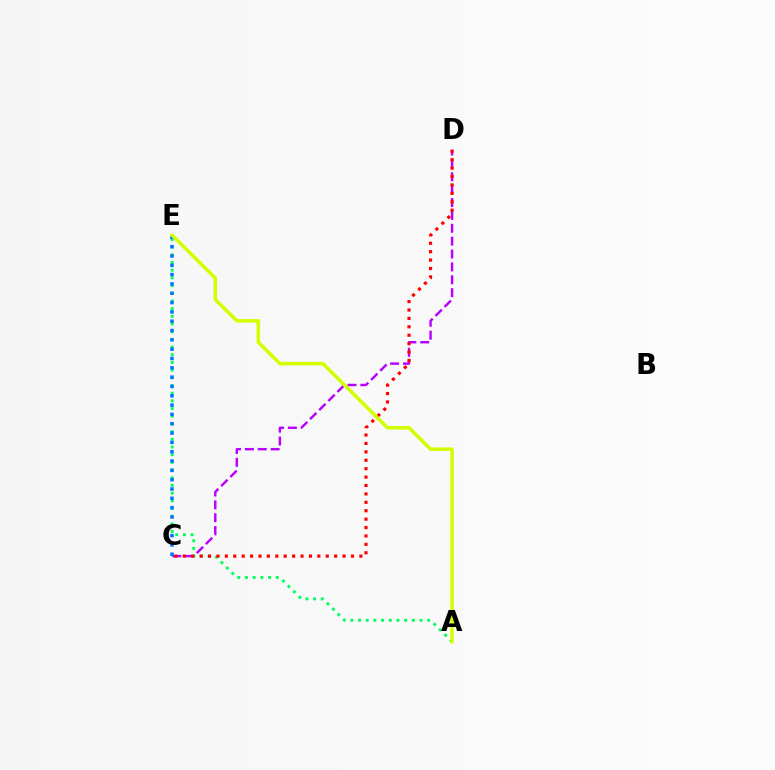{('A', 'E'): [{'color': '#00ff5c', 'line_style': 'dotted', 'thickness': 2.09}, {'color': '#d1ff00', 'line_style': 'solid', 'thickness': 2.54}], ('C', 'D'): [{'color': '#b900ff', 'line_style': 'dashed', 'thickness': 1.75}, {'color': '#ff0000', 'line_style': 'dotted', 'thickness': 2.28}], ('C', 'E'): [{'color': '#0074ff', 'line_style': 'dotted', 'thickness': 2.53}]}